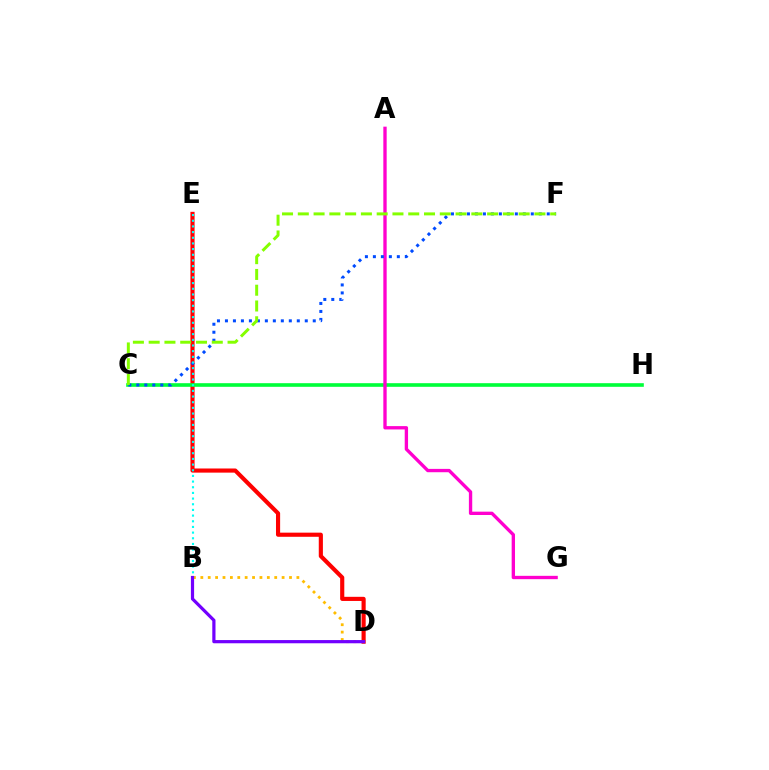{('D', 'E'): [{'color': '#ff0000', 'line_style': 'solid', 'thickness': 2.98}], ('C', 'H'): [{'color': '#00ff39', 'line_style': 'solid', 'thickness': 2.61}], ('A', 'G'): [{'color': '#ff00cf', 'line_style': 'solid', 'thickness': 2.4}], ('C', 'F'): [{'color': '#004bff', 'line_style': 'dotted', 'thickness': 2.17}, {'color': '#84ff00', 'line_style': 'dashed', 'thickness': 2.14}], ('B', 'E'): [{'color': '#00fff6', 'line_style': 'dotted', 'thickness': 1.54}], ('B', 'D'): [{'color': '#ffbd00', 'line_style': 'dotted', 'thickness': 2.01}, {'color': '#7200ff', 'line_style': 'solid', 'thickness': 2.31}]}